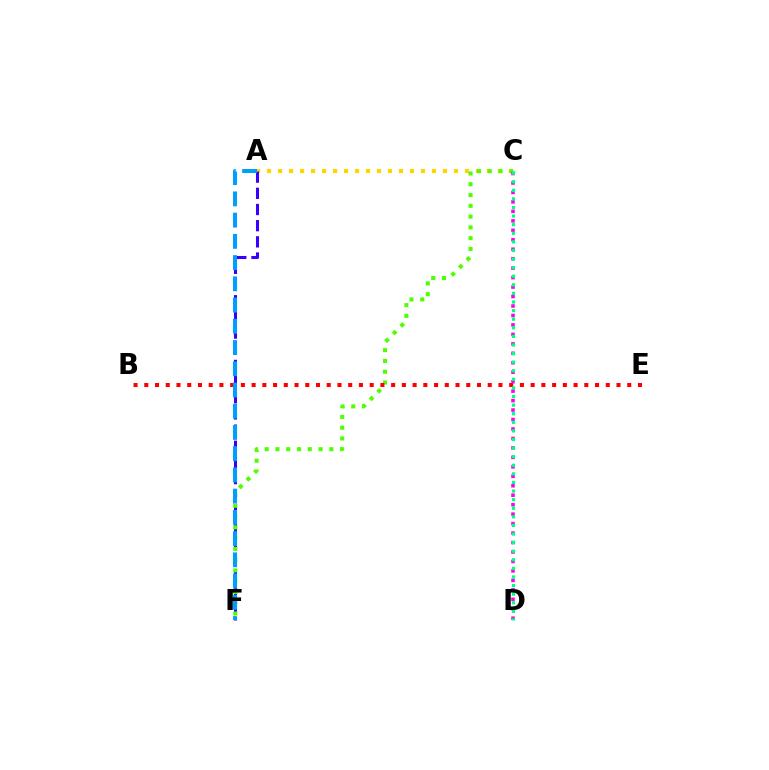{('A', 'C'): [{'color': '#ffd500', 'line_style': 'dotted', 'thickness': 2.99}], ('A', 'F'): [{'color': '#3700ff', 'line_style': 'dashed', 'thickness': 2.2}, {'color': '#009eff', 'line_style': 'dashed', 'thickness': 2.88}], ('C', 'F'): [{'color': '#4fff00', 'line_style': 'dotted', 'thickness': 2.93}], ('B', 'E'): [{'color': '#ff0000', 'line_style': 'dotted', 'thickness': 2.92}], ('C', 'D'): [{'color': '#ff00ed', 'line_style': 'dotted', 'thickness': 2.57}, {'color': '#00ff86', 'line_style': 'dotted', 'thickness': 2.33}]}